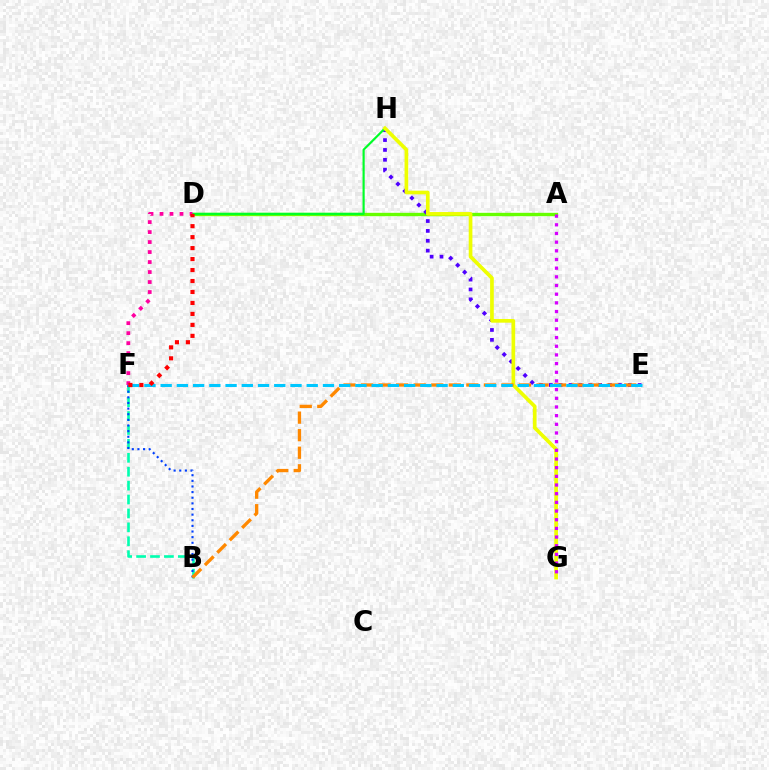{('A', 'D'): [{'color': '#66ff00', 'line_style': 'solid', 'thickness': 2.42}], ('B', 'F'): [{'color': '#00ffaf', 'line_style': 'dashed', 'thickness': 1.89}, {'color': '#003fff', 'line_style': 'dotted', 'thickness': 1.53}], ('E', 'H'): [{'color': '#4f00ff', 'line_style': 'dotted', 'thickness': 2.68}], ('D', 'H'): [{'color': '#00ff27', 'line_style': 'solid', 'thickness': 1.55}], ('D', 'F'): [{'color': '#ff00a0', 'line_style': 'dotted', 'thickness': 2.72}, {'color': '#ff0000', 'line_style': 'dotted', 'thickness': 2.98}], ('G', 'H'): [{'color': '#eeff00', 'line_style': 'solid', 'thickness': 2.65}], ('B', 'E'): [{'color': '#ff8800', 'line_style': 'dashed', 'thickness': 2.38}], ('A', 'G'): [{'color': '#d600ff', 'line_style': 'dotted', 'thickness': 2.36}], ('E', 'F'): [{'color': '#00c7ff', 'line_style': 'dashed', 'thickness': 2.2}]}